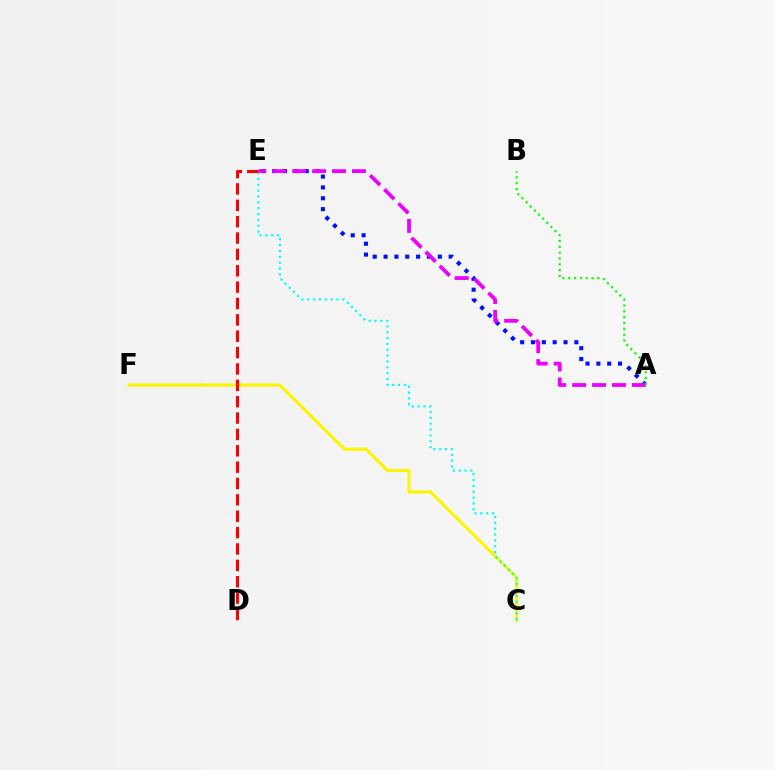{('C', 'F'): [{'color': '#fcf500', 'line_style': 'solid', 'thickness': 2.24}], ('A', 'E'): [{'color': '#0010ff', 'line_style': 'dotted', 'thickness': 2.95}, {'color': '#ee00ff', 'line_style': 'dashed', 'thickness': 2.71}], ('C', 'E'): [{'color': '#00fff6', 'line_style': 'dotted', 'thickness': 1.59}], ('D', 'E'): [{'color': '#ff0000', 'line_style': 'dashed', 'thickness': 2.22}], ('A', 'B'): [{'color': '#08ff00', 'line_style': 'dotted', 'thickness': 1.58}]}